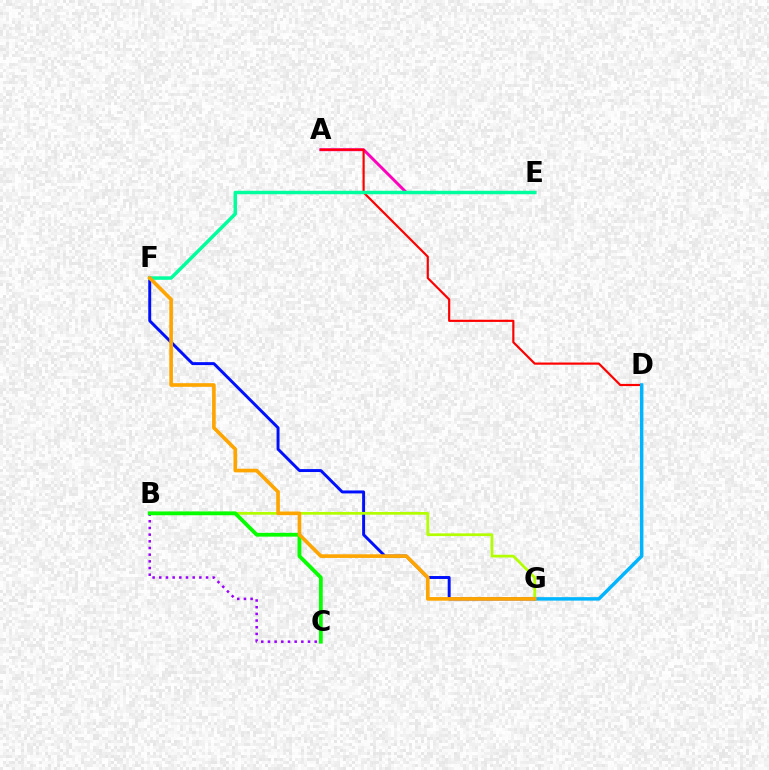{('A', 'E'): [{'color': '#ff00bd', 'line_style': 'solid', 'thickness': 2.1}], ('A', 'D'): [{'color': '#ff0000', 'line_style': 'solid', 'thickness': 1.56}], ('B', 'C'): [{'color': '#9b00ff', 'line_style': 'dotted', 'thickness': 1.81}, {'color': '#08ff00', 'line_style': 'solid', 'thickness': 2.75}], ('F', 'G'): [{'color': '#0010ff', 'line_style': 'solid', 'thickness': 2.12}, {'color': '#ffa500', 'line_style': 'solid', 'thickness': 2.62}], ('B', 'G'): [{'color': '#b3ff00', 'line_style': 'solid', 'thickness': 1.98}], ('D', 'G'): [{'color': '#00b5ff', 'line_style': 'solid', 'thickness': 2.5}], ('E', 'F'): [{'color': '#00ff9d', 'line_style': 'solid', 'thickness': 2.5}]}